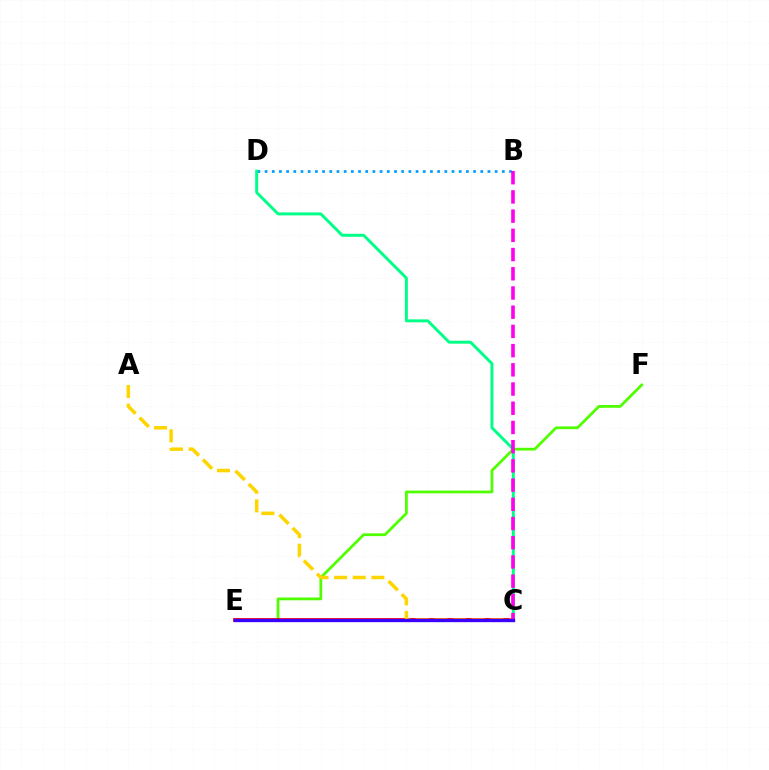{('E', 'F'): [{'color': '#4fff00', 'line_style': 'solid', 'thickness': 1.99}], ('B', 'D'): [{'color': '#009eff', 'line_style': 'dotted', 'thickness': 1.95}], ('C', 'D'): [{'color': '#00ff86', 'line_style': 'solid', 'thickness': 2.12}], ('C', 'E'): [{'color': '#ff0000', 'line_style': 'solid', 'thickness': 2.73}, {'color': '#3700ff', 'line_style': 'solid', 'thickness': 2.38}], ('A', 'C'): [{'color': '#ffd500', 'line_style': 'dashed', 'thickness': 2.53}], ('B', 'C'): [{'color': '#ff00ed', 'line_style': 'dashed', 'thickness': 2.61}]}